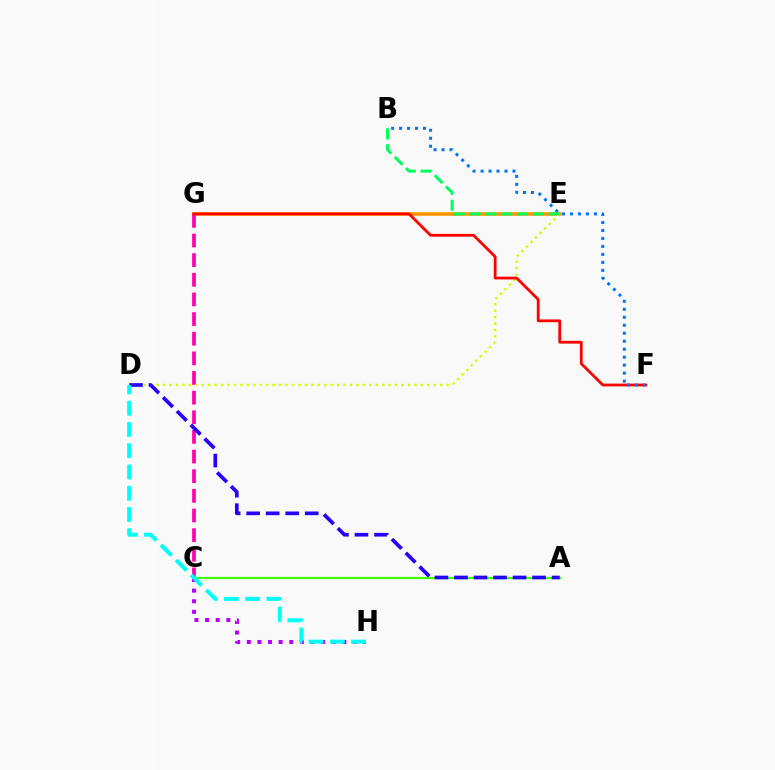{('E', 'G'): [{'color': '#ff9400', 'line_style': 'solid', 'thickness': 2.55}], ('C', 'G'): [{'color': '#ff00ac', 'line_style': 'dashed', 'thickness': 2.67}], ('C', 'H'): [{'color': '#b900ff', 'line_style': 'dotted', 'thickness': 2.88}], ('D', 'E'): [{'color': '#d1ff00', 'line_style': 'dotted', 'thickness': 1.75}], ('A', 'C'): [{'color': '#3dff00', 'line_style': 'solid', 'thickness': 1.59}], ('F', 'G'): [{'color': '#ff0000', 'line_style': 'solid', 'thickness': 2.0}], ('B', 'F'): [{'color': '#0074ff', 'line_style': 'dotted', 'thickness': 2.17}], ('A', 'D'): [{'color': '#2500ff', 'line_style': 'dashed', 'thickness': 2.65}], ('B', 'E'): [{'color': '#00ff5c', 'line_style': 'dashed', 'thickness': 2.15}], ('D', 'H'): [{'color': '#00fff6', 'line_style': 'dashed', 'thickness': 2.89}]}